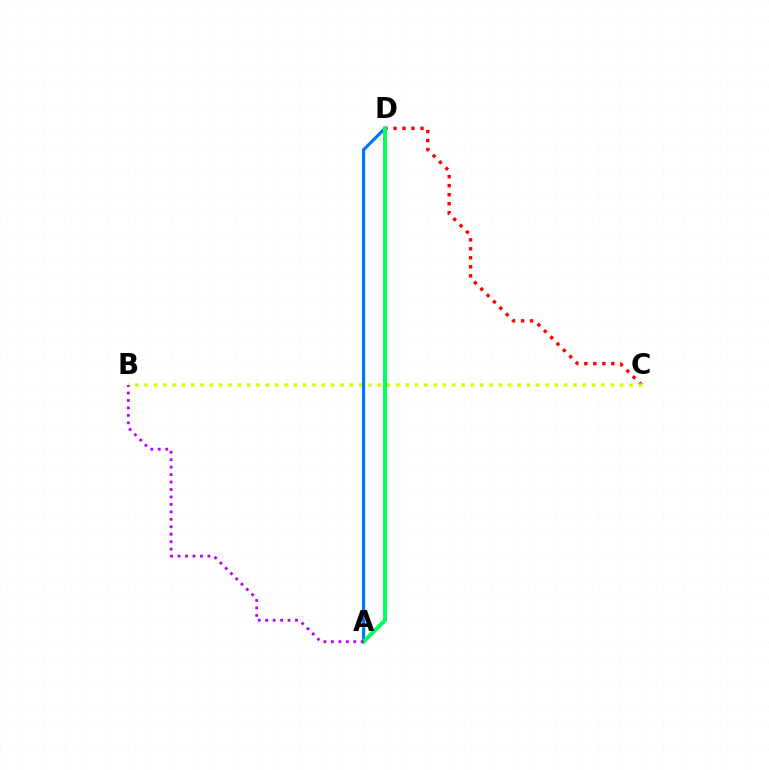{('C', 'D'): [{'color': '#ff0000', 'line_style': 'dotted', 'thickness': 2.44}], ('B', 'C'): [{'color': '#d1ff00', 'line_style': 'dotted', 'thickness': 2.53}], ('A', 'D'): [{'color': '#0074ff', 'line_style': 'solid', 'thickness': 2.26}, {'color': '#00ff5c', 'line_style': 'solid', 'thickness': 2.86}], ('A', 'B'): [{'color': '#b900ff', 'line_style': 'dotted', 'thickness': 2.03}]}